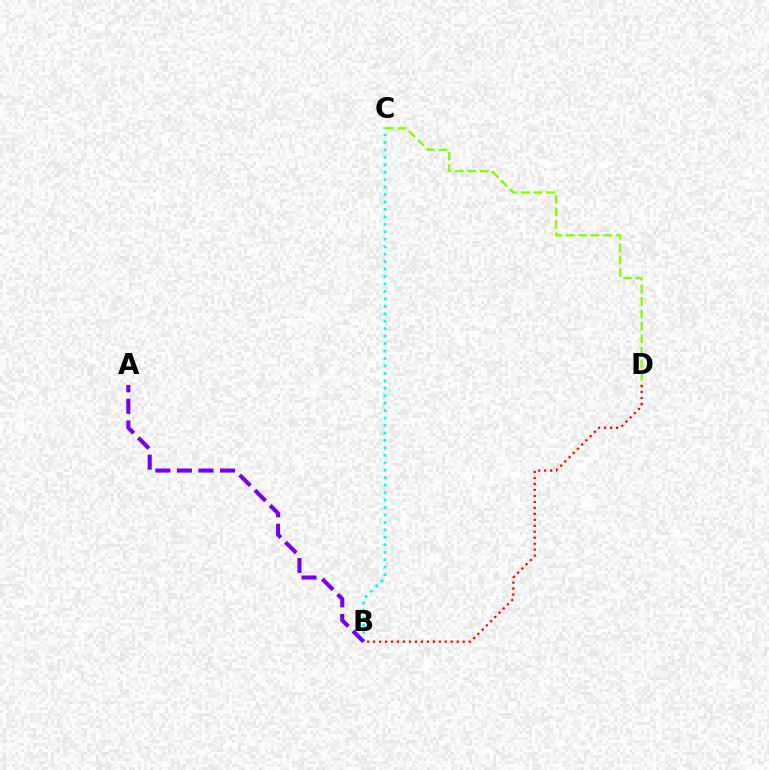{('B', 'C'): [{'color': '#00fff6', 'line_style': 'dotted', 'thickness': 2.02}], ('A', 'B'): [{'color': '#7200ff', 'line_style': 'dashed', 'thickness': 2.93}], ('C', 'D'): [{'color': '#84ff00', 'line_style': 'dashed', 'thickness': 1.7}], ('B', 'D'): [{'color': '#ff0000', 'line_style': 'dotted', 'thickness': 1.62}]}